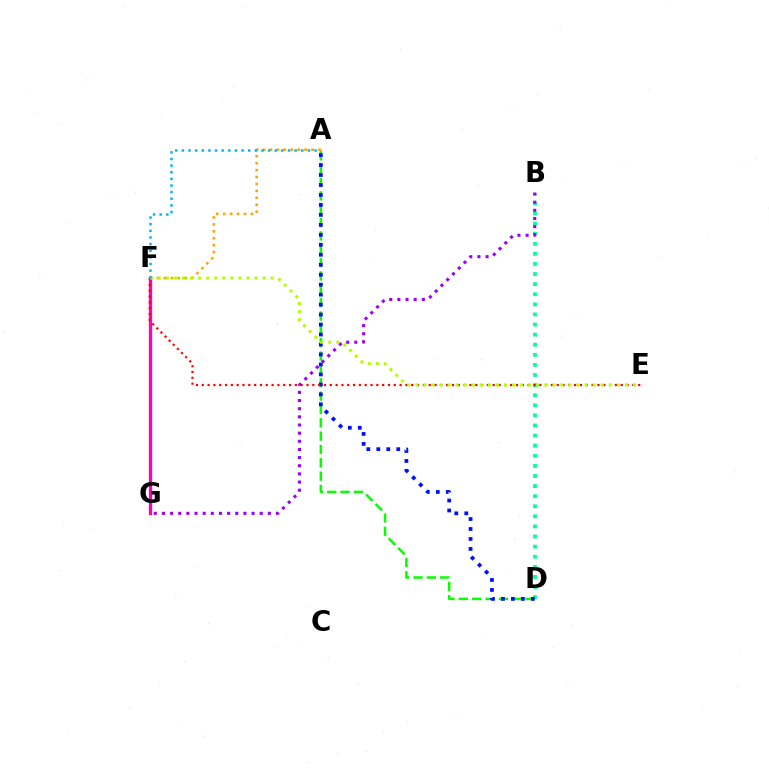{('F', 'G'): [{'color': '#ff00bd', 'line_style': 'solid', 'thickness': 2.37}], ('A', 'D'): [{'color': '#08ff00', 'line_style': 'dashed', 'thickness': 1.81}, {'color': '#0010ff', 'line_style': 'dotted', 'thickness': 2.71}], ('B', 'D'): [{'color': '#00ff9d', 'line_style': 'dotted', 'thickness': 2.74}], ('A', 'F'): [{'color': '#ffa500', 'line_style': 'dotted', 'thickness': 1.88}, {'color': '#00b5ff', 'line_style': 'dotted', 'thickness': 1.8}], ('B', 'G'): [{'color': '#9b00ff', 'line_style': 'dotted', 'thickness': 2.21}], ('E', 'F'): [{'color': '#ff0000', 'line_style': 'dotted', 'thickness': 1.58}, {'color': '#b3ff00', 'line_style': 'dotted', 'thickness': 2.19}]}